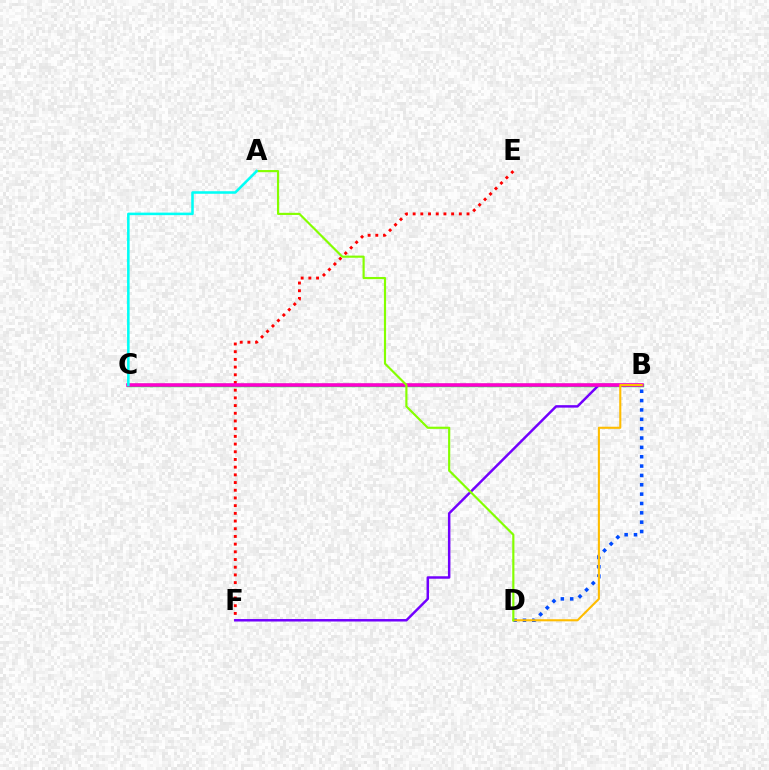{('B', 'D'): [{'color': '#004bff', 'line_style': 'dotted', 'thickness': 2.54}, {'color': '#ffbd00', 'line_style': 'solid', 'thickness': 1.51}], ('B', 'C'): [{'color': '#00ff39', 'line_style': 'solid', 'thickness': 2.46}, {'color': '#ff00cf', 'line_style': 'solid', 'thickness': 2.56}], ('E', 'F'): [{'color': '#ff0000', 'line_style': 'dotted', 'thickness': 2.09}], ('B', 'F'): [{'color': '#7200ff', 'line_style': 'solid', 'thickness': 1.78}], ('A', 'D'): [{'color': '#84ff00', 'line_style': 'solid', 'thickness': 1.56}], ('A', 'C'): [{'color': '#00fff6', 'line_style': 'solid', 'thickness': 1.83}]}